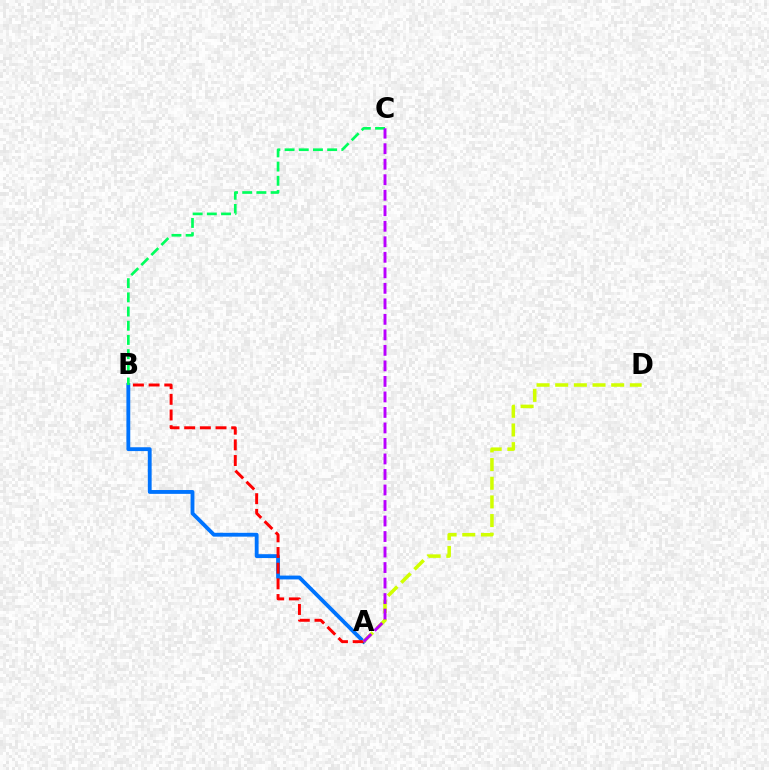{('A', 'B'): [{'color': '#0074ff', 'line_style': 'solid', 'thickness': 2.76}, {'color': '#ff0000', 'line_style': 'dashed', 'thickness': 2.13}], ('A', 'D'): [{'color': '#d1ff00', 'line_style': 'dashed', 'thickness': 2.54}], ('B', 'C'): [{'color': '#00ff5c', 'line_style': 'dashed', 'thickness': 1.93}], ('A', 'C'): [{'color': '#b900ff', 'line_style': 'dashed', 'thickness': 2.11}]}